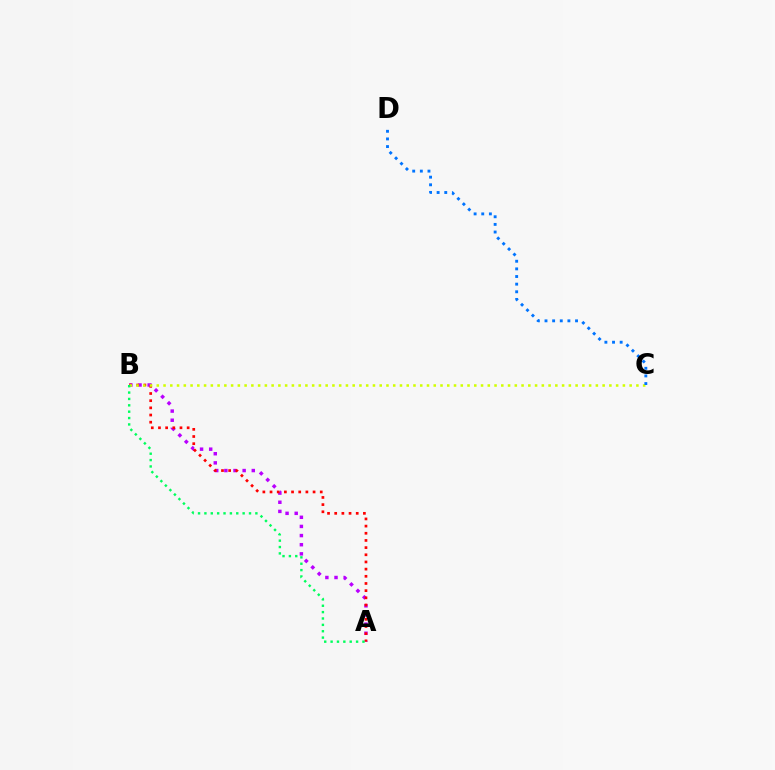{('A', 'B'): [{'color': '#b900ff', 'line_style': 'dotted', 'thickness': 2.48}, {'color': '#ff0000', 'line_style': 'dotted', 'thickness': 1.95}, {'color': '#00ff5c', 'line_style': 'dotted', 'thickness': 1.73}], ('B', 'C'): [{'color': '#d1ff00', 'line_style': 'dotted', 'thickness': 1.84}], ('C', 'D'): [{'color': '#0074ff', 'line_style': 'dotted', 'thickness': 2.07}]}